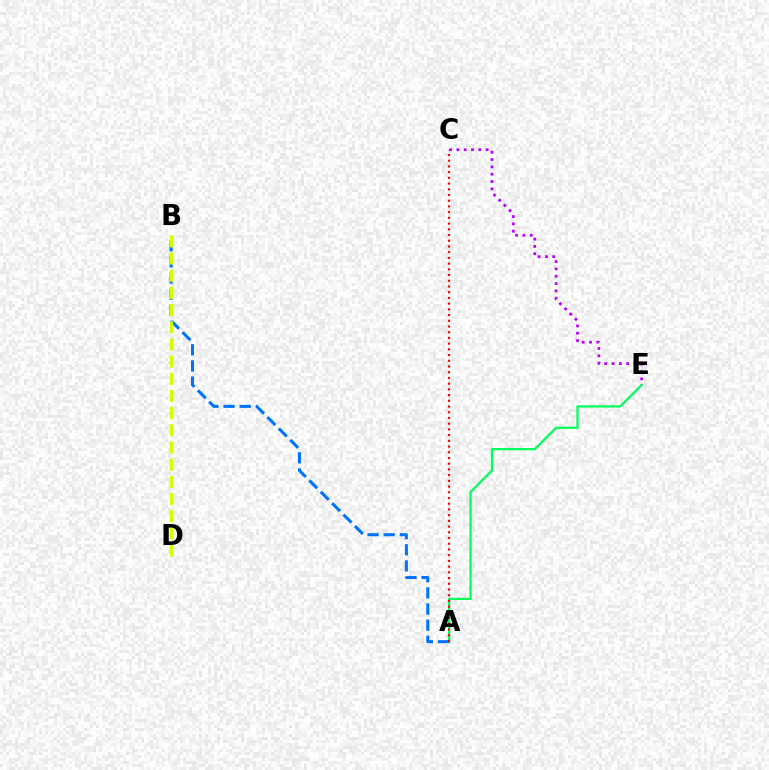{('A', 'E'): [{'color': '#00ff5c', 'line_style': 'solid', 'thickness': 1.62}], ('A', 'B'): [{'color': '#0074ff', 'line_style': 'dashed', 'thickness': 2.19}], ('C', 'E'): [{'color': '#b900ff', 'line_style': 'dotted', 'thickness': 1.99}], ('A', 'C'): [{'color': '#ff0000', 'line_style': 'dotted', 'thickness': 1.55}], ('B', 'D'): [{'color': '#d1ff00', 'line_style': 'dashed', 'thickness': 2.33}]}